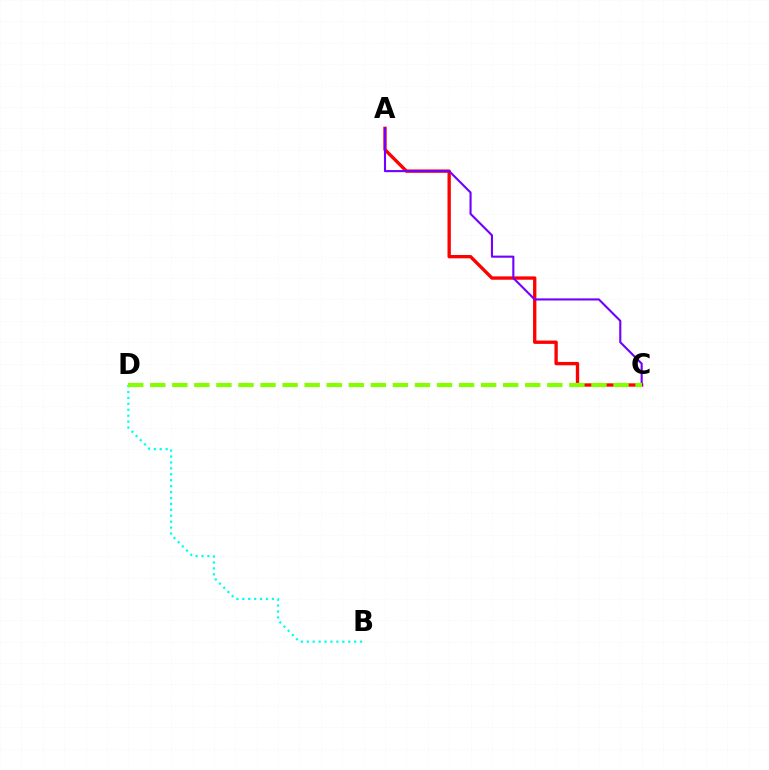{('A', 'C'): [{'color': '#ff0000', 'line_style': 'solid', 'thickness': 2.4}, {'color': '#7200ff', 'line_style': 'solid', 'thickness': 1.52}], ('B', 'D'): [{'color': '#00fff6', 'line_style': 'dotted', 'thickness': 1.61}], ('C', 'D'): [{'color': '#84ff00', 'line_style': 'dashed', 'thickness': 3.0}]}